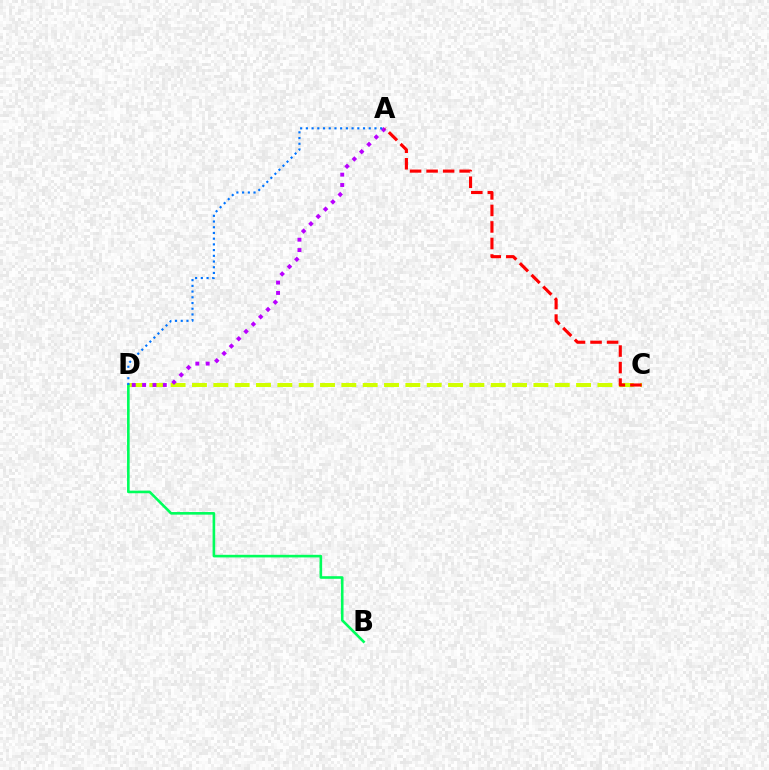{('C', 'D'): [{'color': '#d1ff00', 'line_style': 'dashed', 'thickness': 2.9}], ('A', 'D'): [{'color': '#b900ff', 'line_style': 'dotted', 'thickness': 2.81}, {'color': '#0074ff', 'line_style': 'dotted', 'thickness': 1.55}], ('B', 'D'): [{'color': '#00ff5c', 'line_style': 'solid', 'thickness': 1.88}], ('A', 'C'): [{'color': '#ff0000', 'line_style': 'dashed', 'thickness': 2.25}]}